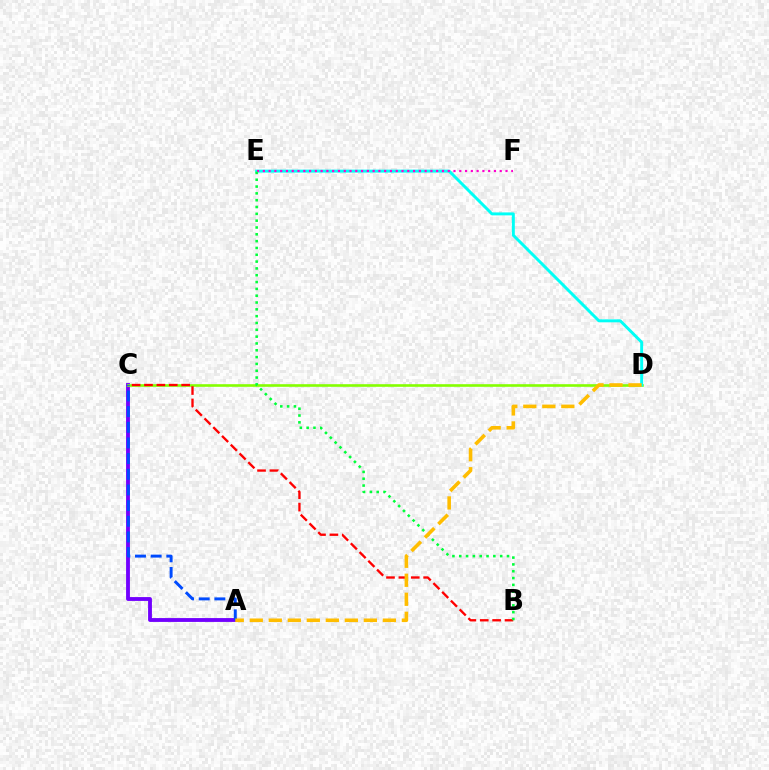{('A', 'C'): [{'color': '#7200ff', 'line_style': 'solid', 'thickness': 2.77}, {'color': '#004bff', 'line_style': 'dashed', 'thickness': 2.13}], ('C', 'D'): [{'color': '#84ff00', 'line_style': 'solid', 'thickness': 1.89}], ('B', 'C'): [{'color': '#ff0000', 'line_style': 'dashed', 'thickness': 1.68}], ('D', 'E'): [{'color': '#00fff6', 'line_style': 'solid', 'thickness': 2.12}], ('E', 'F'): [{'color': '#ff00cf', 'line_style': 'dotted', 'thickness': 1.57}], ('B', 'E'): [{'color': '#00ff39', 'line_style': 'dotted', 'thickness': 1.85}], ('A', 'D'): [{'color': '#ffbd00', 'line_style': 'dashed', 'thickness': 2.58}]}